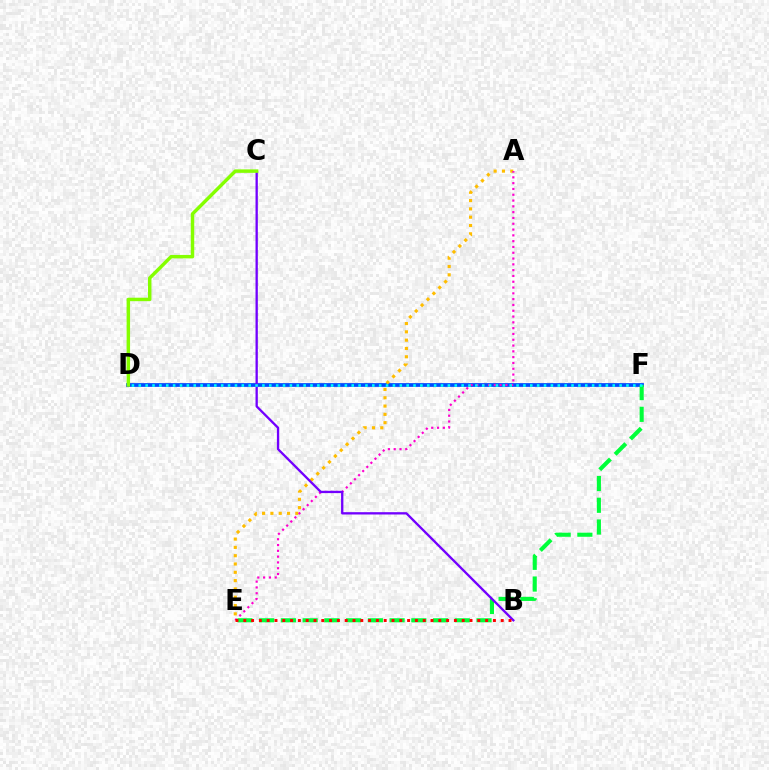{('D', 'F'): [{'color': '#004bff', 'line_style': 'solid', 'thickness': 2.69}, {'color': '#00fff6', 'line_style': 'dotted', 'thickness': 1.87}], ('A', 'E'): [{'color': '#ffbd00', 'line_style': 'dotted', 'thickness': 2.26}, {'color': '#ff00cf', 'line_style': 'dotted', 'thickness': 1.58}], ('E', 'F'): [{'color': '#00ff39', 'line_style': 'dashed', 'thickness': 2.95}], ('B', 'C'): [{'color': '#7200ff', 'line_style': 'solid', 'thickness': 1.67}], ('C', 'D'): [{'color': '#84ff00', 'line_style': 'solid', 'thickness': 2.49}], ('B', 'E'): [{'color': '#ff0000', 'line_style': 'dotted', 'thickness': 2.12}]}